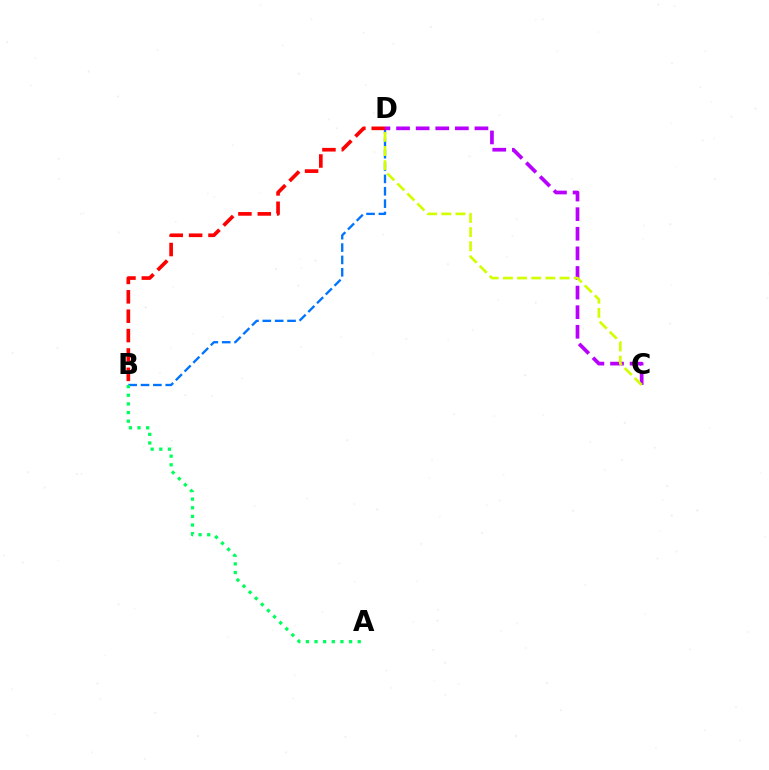{('B', 'D'): [{'color': '#0074ff', 'line_style': 'dashed', 'thickness': 1.68}, {'color': '#ff0000', 'line_style': 'dashed', 'thickness': 2.63}], ('C', 'D'): [{'color': '#b900ff', 'line_style': 'dashed', 'thickness': 2.66}, {'color': '#d1ff00', 'line_style': 'dashed', 'thickness': 1.92}], ('A', 'B'): [{'color': '#00ff5c', 'line_style': 'dotted', 'thickness': 2.35}]}